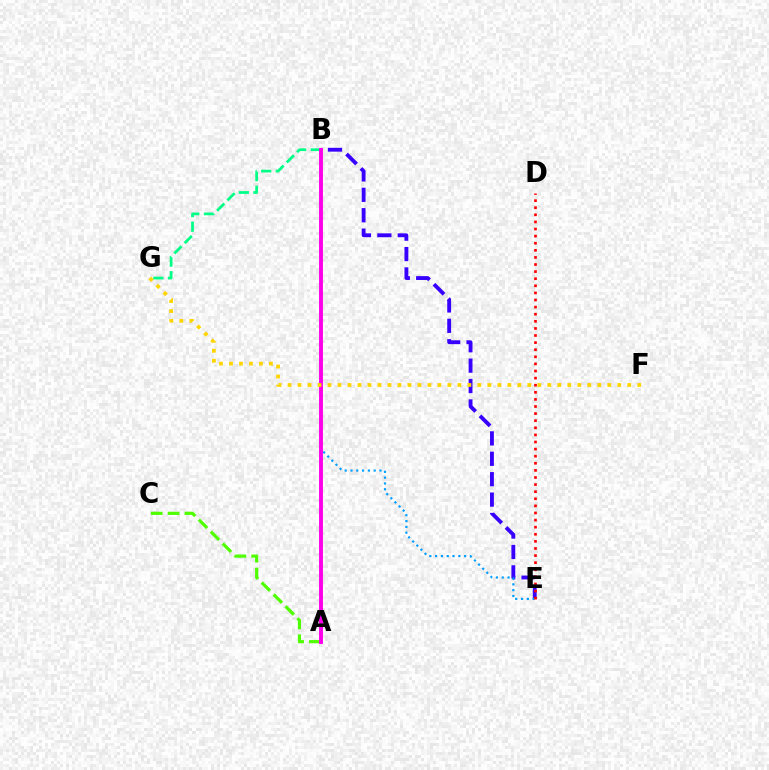{('B', 'G'): [{'color': '#00ff86', 'line_style': 'dashed', 'thickness': 1.98}], ('B', 'E'): [{'color': '#3700ff', 'line_style': 'dashed', 'thickness': 2.77}, {'color': '#009eff', 'line_style': 'dotted', 'thickness': 1.58}], ('D', 'E'): [{'color': '#ff0000', 'line_style': 'dotted', 'thickness': 1.93}], ('A', 'C'): [{'color': '#4fff00', 'line_style': 'dashed', 'thickness': 2.29}], ('A', 'B'): [{'color': '#ff00ed', 'line_style': 'solid', 'thickness': 2.81}], ('F', 'G'): [{'color': '#ffd500', 'line_style': 'dotted', 'thickness': 2.71}]}